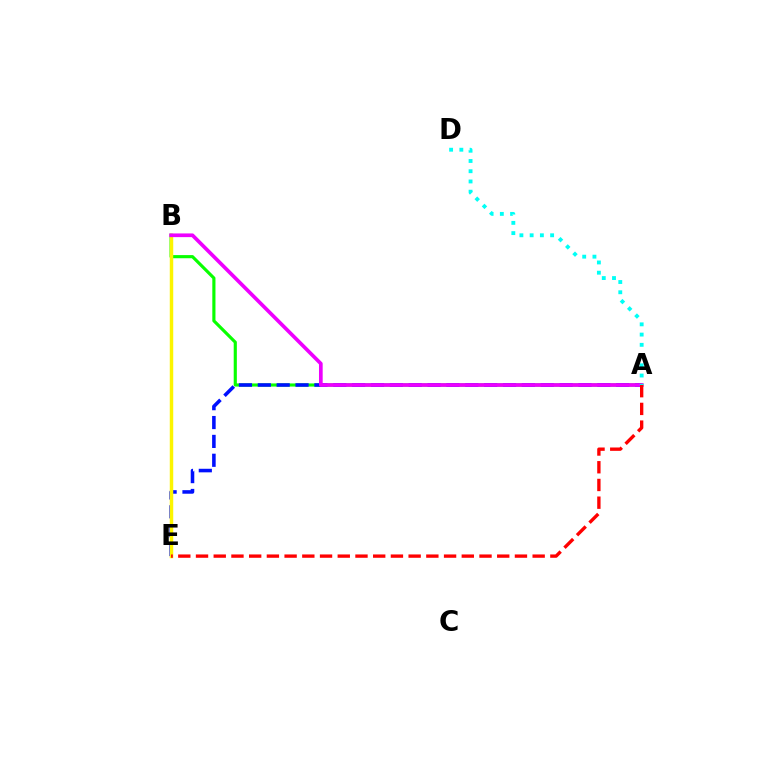{('A', 'B'): [{'color': '#08ff00', 'line_style': 'solid', 'thickness': 2.26}, {'color': '#ee00ff', 'line_style': 'solid', 'thickness': 2.66}], ('A', 'E'): [{'color': '#0010ff', 'line_style': 'dashed', 'thickness': 2.56}, {'color': '#ff0000', 'line_style': 'dashed', 'thickness': 2.41}], ('B', 'E'): [{'color': '#fcf500', 'line_style': 'solid', 'thickness': 2.49}], ('A', 'D'): [{'color': '#00fff6', 'line_style': 'dotted', 'thickness': 2.78}]}